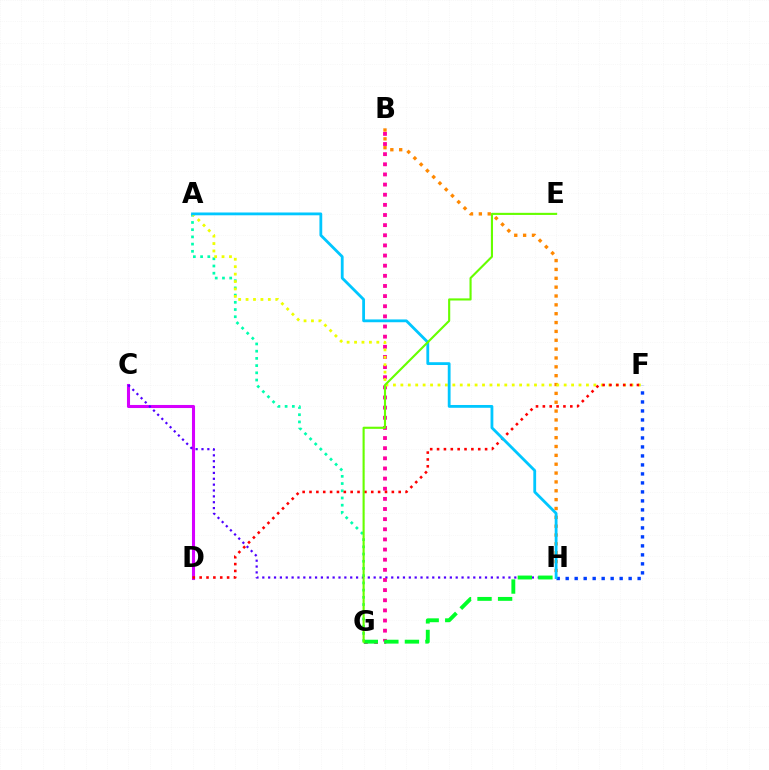{('B', 'H'): [{'color': '#ff8800', 'line_style': 'dotted', 'thickness': 2.41}], ('C', 'D'): [{'color': '#d600ff', 'line_style': 'solid', 'thickness': 2.21}], ('C', 'H'): [{'color': '#4f00ff', 'line_style': 'dotted', 'thickness': 1.59}], ('A', 'G'): [{'color': '#00ffaf', 'line_style': 'dotted', 'thickness': 1.96}], ('B', 'G'): [{'color': '#ff00a0', 'line_style': 'dotted', 'thickness': 2.75}], ('A', 'F'): [{'color': '#eeff00', 'line_style': 'dotted', 'thickness': 2.02}], ('D', 'F'): [{'color': '#ff0000', 'line_style': 'dotted', 'thickness': 1.86}], ('F', 'H'): [{'color': '#003fff', 'line_style': 'dotted', 'thickness': 2.44}], ('G', 'H'): [{'color': '#00ff27', 'line_style': 'dashed', 'thickness': 2.79}], ('A', 'H'): [{'color': '#00c7ff', 'line_style': 'solid', 'thickness': 2.02}], ('E', 'G'): [{'color': '#66ff00', 'line_style': 'solid', 'thickness': 1.53}]}